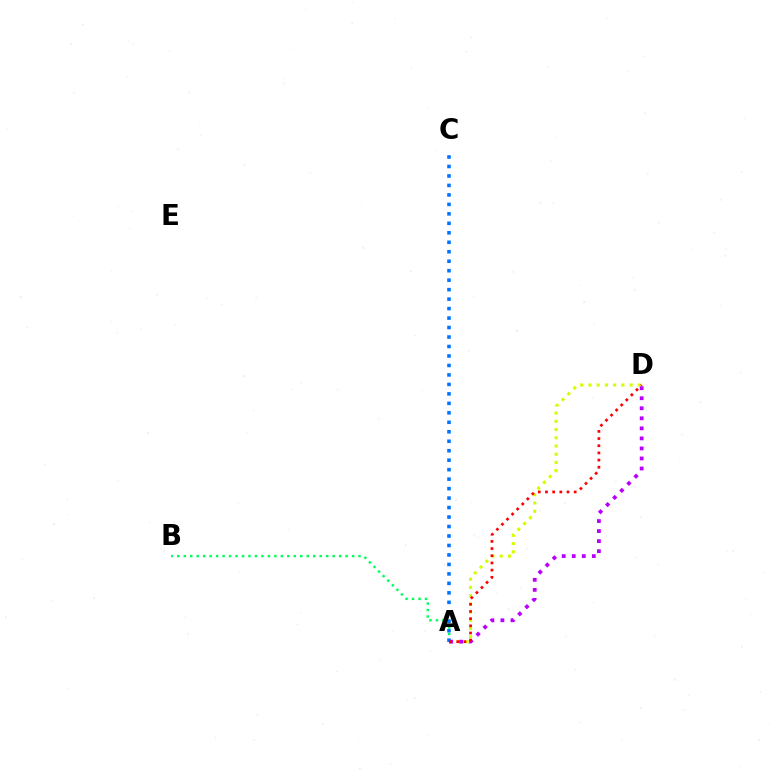{('A', 'D'): [{'color': '#d1ff00', 'line_style': 'dotted', 'thickness': 2.24}, {'color': '#b900ff', 'line_style': 'dotted', 'thickness': 2.73}, {'color': '#ff0000', 'line_style': 'dotted', 'thickness': 1.95}], ('A', 'B'): [{'color': '#00ff5c', 'line_style': 'dotted', 'thickness': 1.76}], ('A', 'C'): [{'color': '#0074ff', 'line_style': 'dotted', 'thickness': 2.57}]}